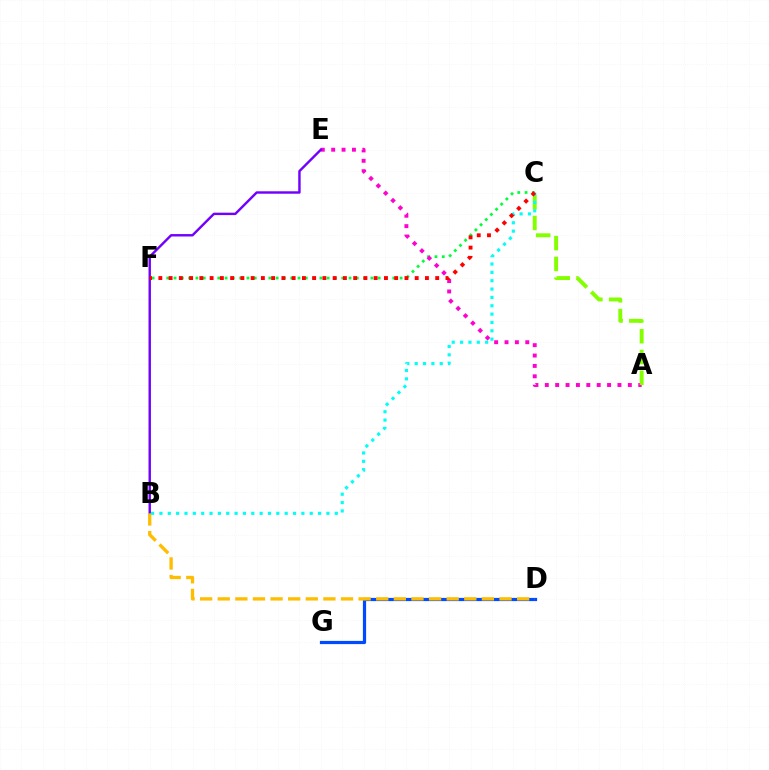{('D', 'G'): [{'color': '#004bff', 'line_style': 'solid', 'thickness': 2.31}], ('C', 'F'): [{'color': '#00ff39', 'line_style': 'dotted', 'thickness': 1.98}, {'color': '#ff0000', 'line_style': 'dotted', 'thickness': 2.79}], ('A', 'E'): [{'color': '#ff00cf', 'line_style': 'dotted', 'thickness': 2.82}], ('B', 'E'): [{'color': '#7200ff', 'line_style': 'solid', 'thickness': 1.74}], ('B', 'D'): [{'color': '#ffbd00', 'line_style': 'dashed', 'thickness': 2.39}], ('A', 'C'): [{'color': '#84ff00', 'line_style': 'dashed', 'thickness': 2.82}], ('B', 'C'): [{'color': '#00fff6', 'line_style': 'dotted', 'thickness': 2.27}]}